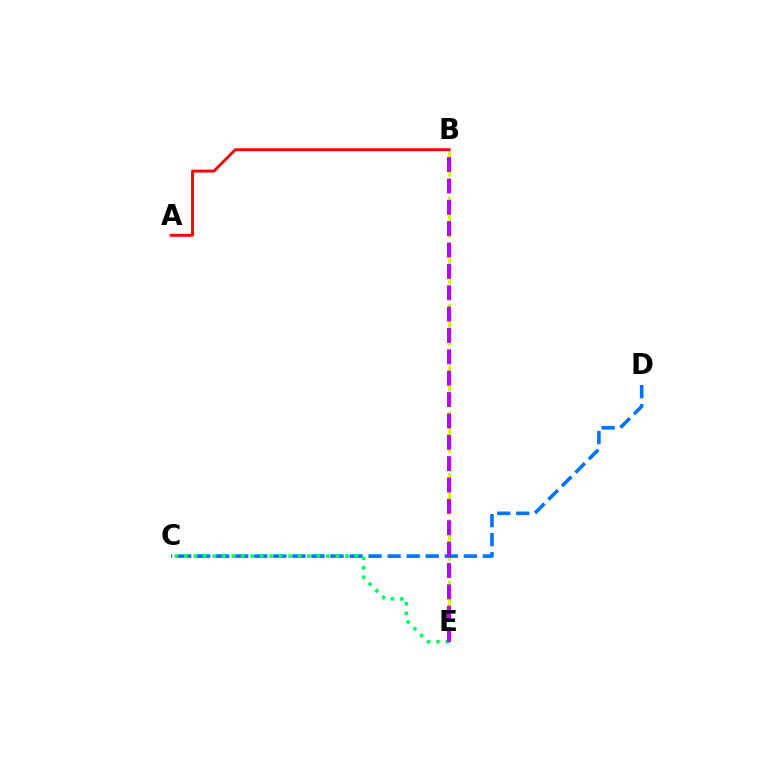{('B', 'E'): [{'color': '#d1ff00', 'line_style': 'dashed', 'thickness': 2.09}, {'color': '#b900ff', 'line_style': 'dashed', 'thickness': 2.9}], ('C', 'D'): [{'color': '#0074ff', 'line_style': 'dashed', 'thickness': 2.59}], ('A', 'B'): [{'color': '#ff0000', 'line_style': 'solid', 'thickness': 2.07}], ('C', 'E'): [{'color': '#00ff5c', 'line_style': 'dotted', 'thickness': 2.57}]}